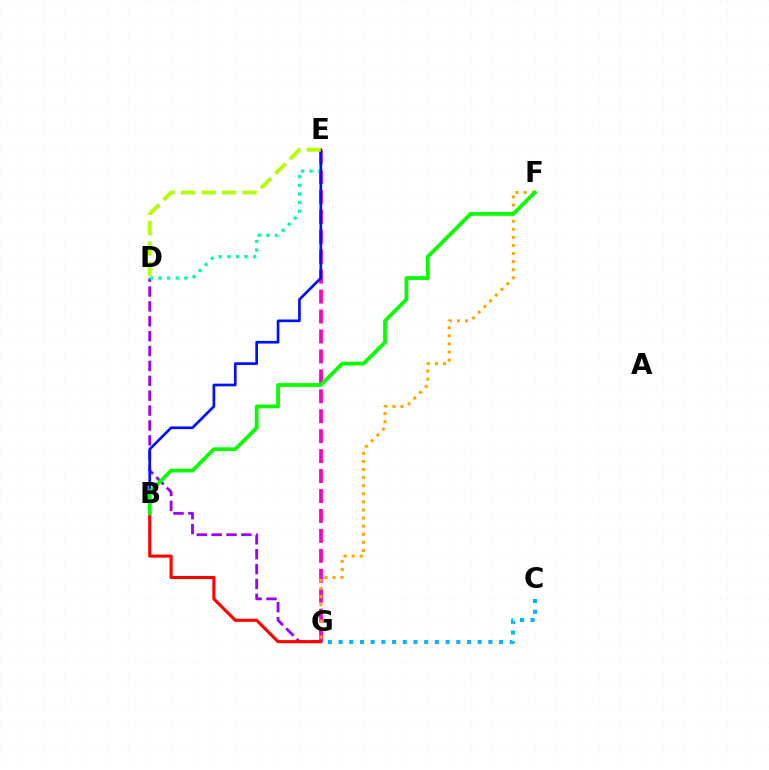{('E', 'G'): [{'color': '#ff00bd', 'line_style': 'dashed', 'thickness': 2.71}], ('D', 'G'): [{'color': '#9b00ff', 'line_style': 'dashed', 'thickness': 2.02}], ('D', 'E'): [{'color': '#00ff9d', 'line_style': 'dotted', 'thickness': 2.34}, {'color': '#b3ff00', 'line_style': 'dashed', 'thickness': 2.78}], ('B', 'E'): [{'color': '#0010ff', 'line_style': 'solid', 'thickness': 1.93}], ('B', 'G'): [{'color': '#ff0000', 'line_style': 'solid', 'thickness': 2.24}], ('F', 'G'): [{'color': '#ffa500', 'line_style': 'dotted', 'thickness': 2.2}], ('C', 'G'): [{'color': '#00b5ff', 'line_style': 'dotted', 'thickness': 2.91}], ('B', 'F'): [{'color': '#08ff00', 'line_style': 'solid', 'thickness': 2.71}]}